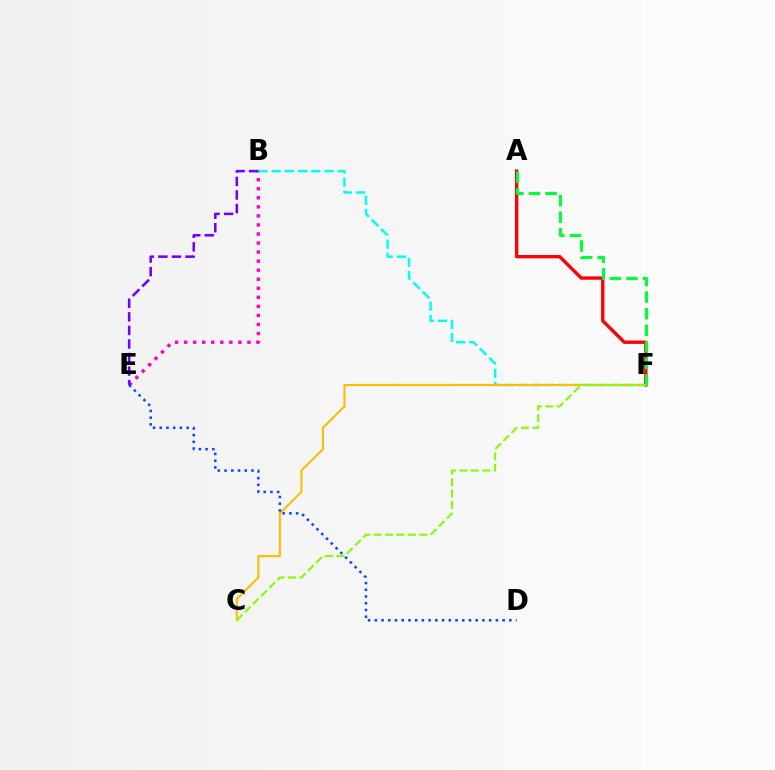{('B', 'E'): [{'color': '#ff00cf', 'line_style': 'dotted', 'thickness': 2.46}, {'color': '#7200ff', 'line_style': 'dashed', 'thickness': 1.84}], ('A', 'F'): [{'color': '#ff0000', 'line_style': 'solid', 'thickness': 2.41}, {'color': '#00ff39', 'line_style': 'dashed', 'thickness': 2.25}], ('B', 'F'): [{'color': '#00fff6', 'line_style': 'dashed', 'thickness': 1.8}], ('C', 'F'): [{'color': '#ffbd00', 'line_style': 'solid', 'thickness': 1.51}, {'color': '#84ff00', 'line_style': 'dashed', 'thickness': 1.56}], ('D', 'E'): [{'color': '#004bff', 'line_style': 'dotted', 'thickness': 1.83}]}